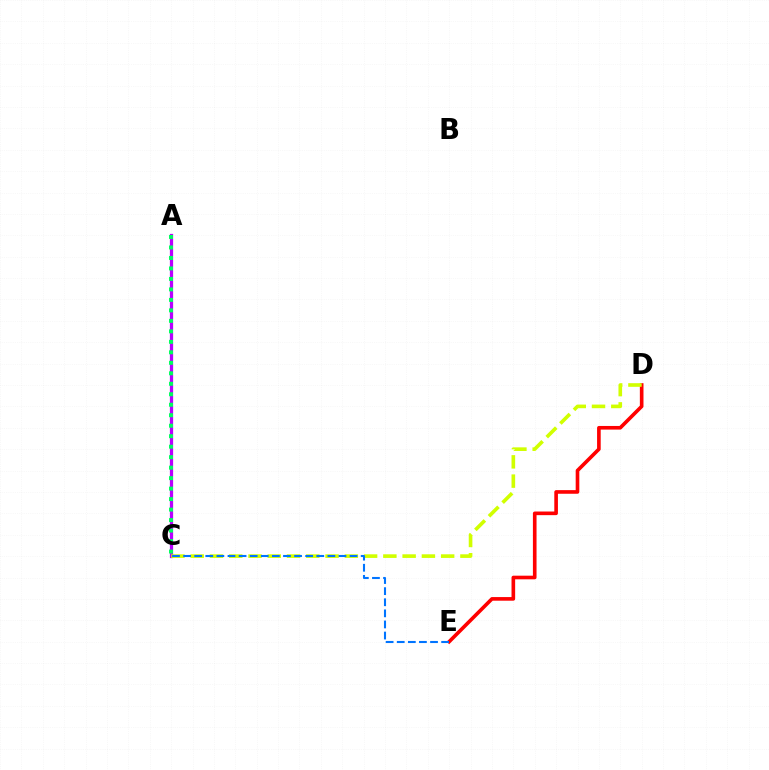{('D', 'E'): [{'color': '#ff0000', 'line_style': 'solid', 'thickness': 2.62}], ('A', 'C'): [{'color': '#b900ff', 'line_style': 'solid', 'thickness': 2.34}, {'color': '#00ff5c', 'line_style': 'dotted', 'thickness': 2.85}], ('C', 'D'): [{'color': '#d1ff00', 'line_style': 'dashed', 'thickness': 2.62}], ('C', 'E'): [{'color': '#0074ff', 'line_style': 'dashed', 'thickness': 1.51}]}